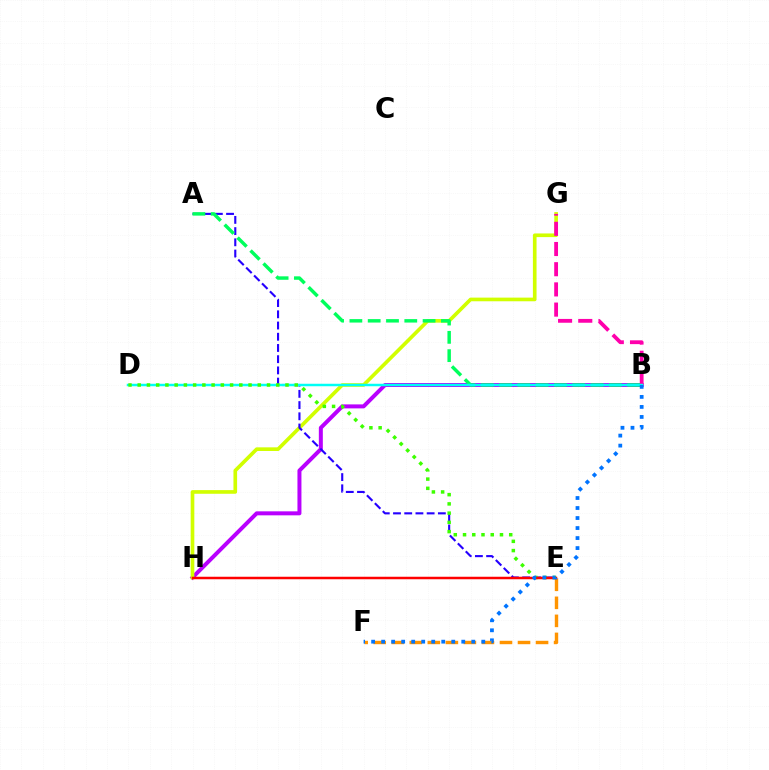{('B', 'H'): [{'color': '#b900ff', 'line_style': 'solid', 'thickness': 2.87}], ('G', 'H'): [{'color': '#d1ff00', 'line_style': 'solid', 'thickness': 2.63}], ('E', 'F'): [{'color': '#ff9400', 'line_style': 'dashed', 'thickness': 2.45}], ('A', 'E'): [{'color': '#2500ff', 'line_style': 'dashed', 'thickness': 1.52}], ('B', 'G'): [{'color': '#ff00ac', 'line_style': 'dashed', 'thickness': 2.74}], ('A', 'B'): [{'color': '#00ff5c', 'line_style': 'dashed', 'thickness': 2.49}], ('B', 'D'): [{'color': '#00fff6', 'line_style': 'solid', 'thickness': 1.78}], ('D', 'E'): [{'color': '#3dff00', 'line_style': 'dotted', 'thickness': 2.51}], ('E', 'H'): [{'color': '#ff0000', 'line_style': 'solid', 'thickness': 1.8}], ('B', 'F'): [{'color': '#0074ff', 'line_style': 'dotted', 'thickness': 2.72}]}